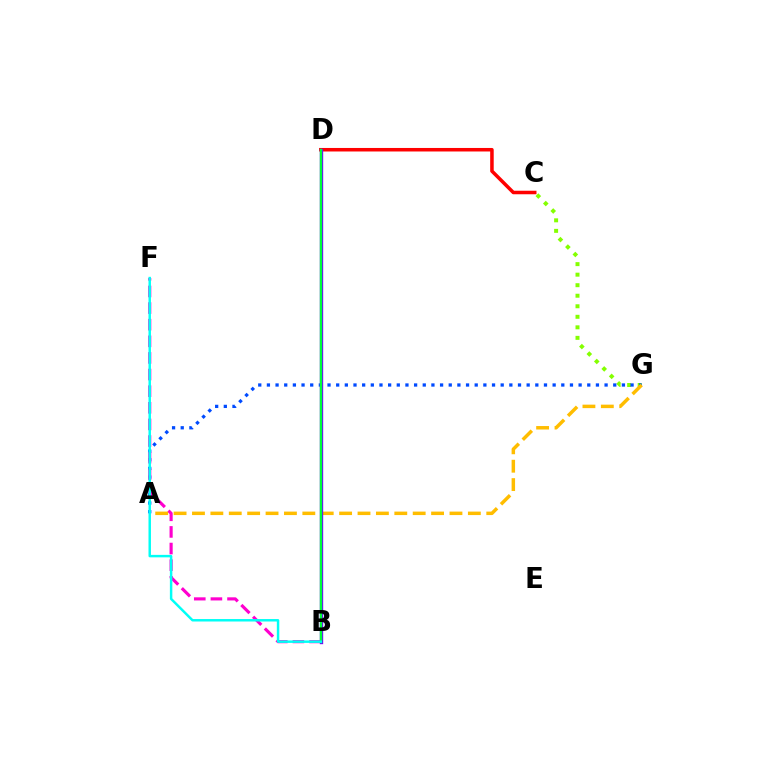{('C', 'G'): [{'color': '#84ff00', 'line_style': 'dotted', 'thickness': 2.86}], ('A', 'G'): [{'color': '#004bff', 'line_style': 'dotted', 'thickness': 2.35}, {'color': '#ffbd00', 'line_style': 'dashed', 'thickness': 2.5}], ('B', 'F'): [{'color': '#ff00cf', 'line_style': 'dashed', 'thickness': 2.26}, {'color': '#00fff6', 'line_style': 'solid', 'thickness': 1.77}], ('C', 'D'): [{'color': '#ff0000', 'line_style': 'solid', 'thickness': 2.54}], ('B', 'D'): [{'color': '#7200ff', 'line_style': 'solid', 'thickness': 2.42}, {'color': '#00ff39', 'line_style': 'solid', 'thickness': 1.7}]}